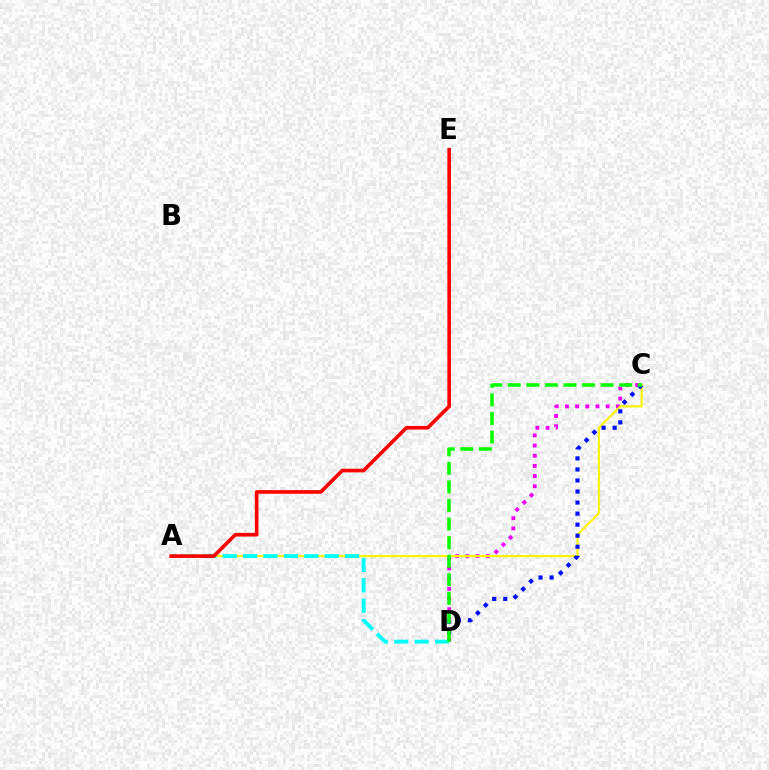{('C', 'D'): [{'color': '#ee00ff', 'line_style': 'dotted', 'thickness': 2.77}, {'color': '#0010ff', 'line_style': 'dotted', 'thickness': 3.0}, {'color': '#08ff00', 'line_style': 'dashed', 'thickness': 2.52}], ('A', 'C'): [{'color': '#fcf500', 'line_style': 'solid', 'thickness': 1.55}], ('A', 'D'): [{'color': '#00fff6', 'line_style': 'dashed', 'thickness': 2.77}], ('A', 'E'): [{'color': '#ff0000', 'line_style': 'solid', 'thickness': 2.6}]}